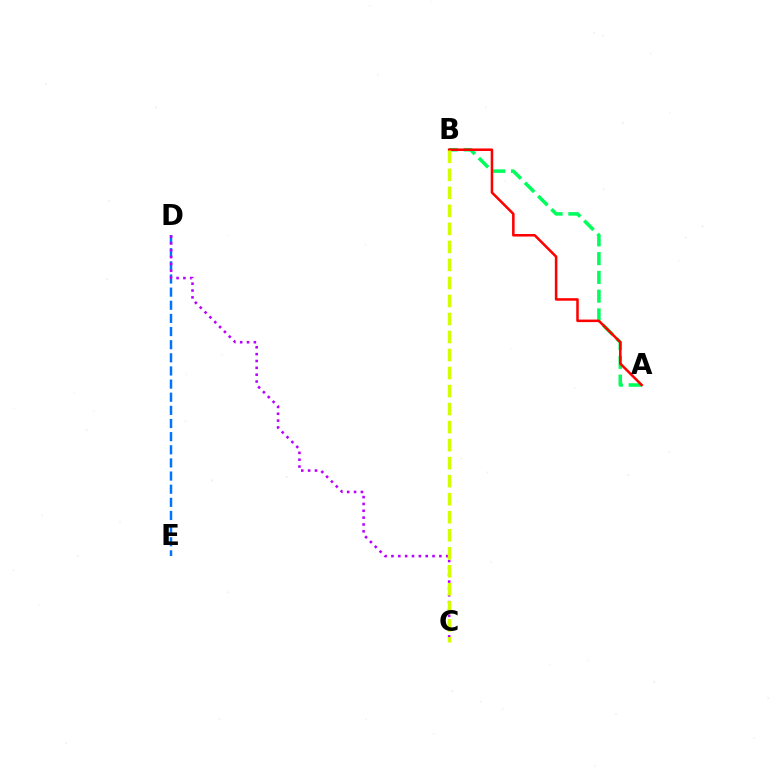{('D', 'E'): [{'color': '#0074ff', 'line_style': 'dashed', 'thickness': 1.78}], ('A', 'B'): [{'color': '#00ff5c', 'line_style': 'dashed', 'thickness': 2.55}, {'color': '#ff0000', 'line_style': 'solid', 'thickness': 1.83}], ('C', 'D'): [{'color': '#b900ff', 'line_style': 'dotted', 'thickness': 1.86}], ('B', 'C'): [{'color': '#d1ff00', 'line_style': 'dashed', 'thickness': 2.45}]}